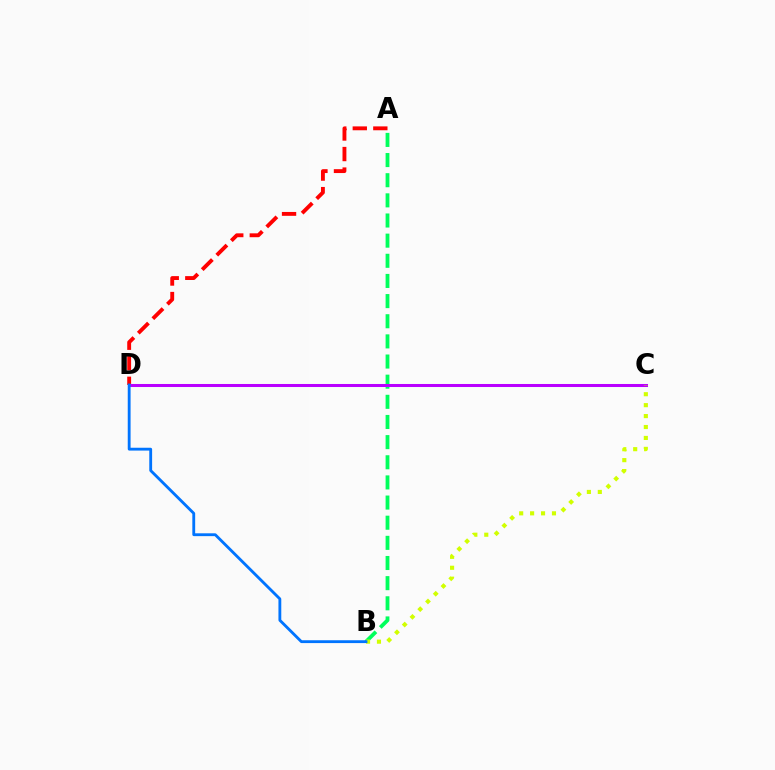{('A', 'D'): [{'color': '#ff0000', 'line_style': 'dashed', 'thickness': 2.79}], ('A', 'B'): [{'color': '#00ff5c', 'line_style': 'dashed', 'thickness': 2.74}], ('C', 'D'): [{'color': '#b900ff', 'line_style': 'solid', 'thickness': 2.18}], ('B', 'C'): [{'color': '#d1ff00', 'line_style': 'dotted', 'thickness': 2.97}], ('B', 'D'): [{'color': '#0074ff', 'line_style': 'solid', 'thickness': 2.04}]}